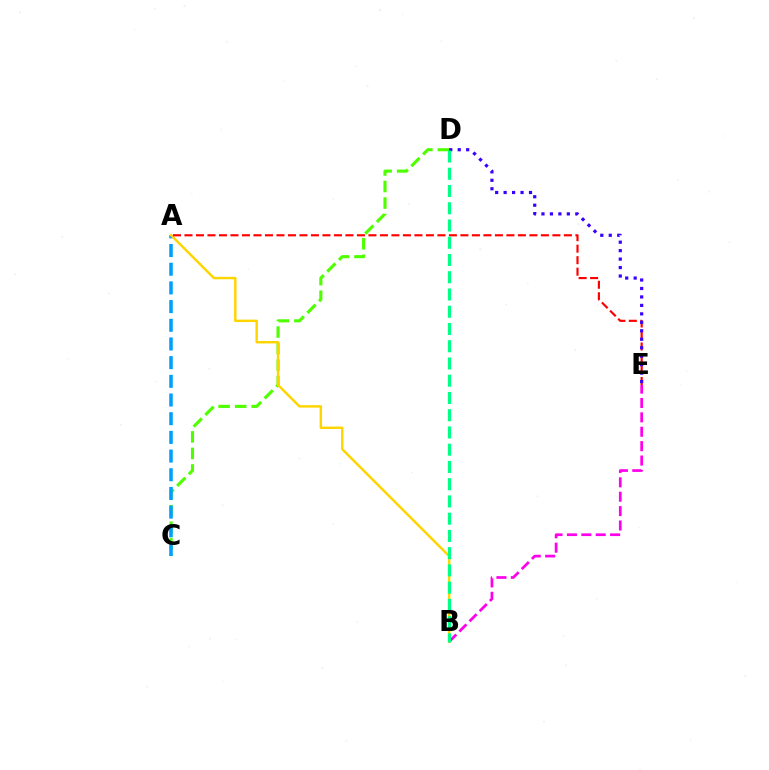{('C', 'D'): [{'color': '#4fff00', 'line_style': 'dashed', 'thickness': 2.25}], ('A', 'C'): [{'color': '#009eff', 'line_style': 'dashed', 'thickness': 2.54}], ('A', 'B'): [{'color': '#ffd500', 'line_style': 'solid', 'thickness': 1.76}], ('B', 'E'): [{'color': '#ff00ed', 'line_style': 'dashed', 'thickness': 1.96}], ('A', 'E'): [{'color': '#ff0000', 'line_style': 'dashed', 'thickness': 1.56}], ('D', 'E'): [{'color': '#3700ff', 'line_style': 'dotted', 'thickness': 2.3}], ('B', 'D'): [{'color': '#00ff86', 'line_style': 'dashed', 'thickness': 2.34}]}